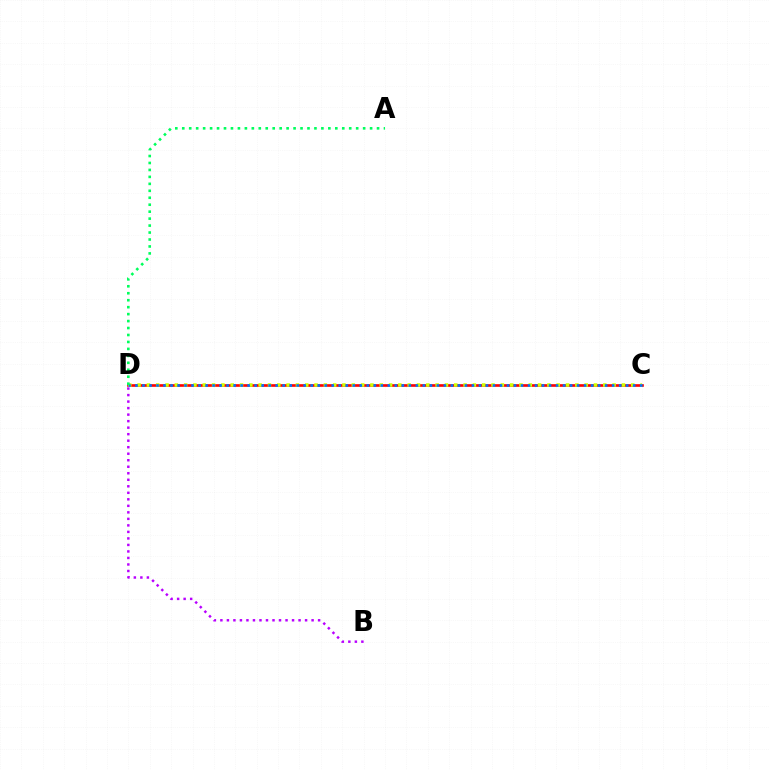{('C', 'D'): [{'color': '#ff0000', 'line_style': 'solid', 'thickness': 1.91}, {'color': '#d1ff00', 'line_style': 'dotted', 'thickness': 2.53}, {'color': '#0074ff', 'line_style': 'dotted', 'thickness': 1.9}], ('B', 'D'): [{'color': '#b900ff', 'line_style': 'dotted', 'thickness': 1.77}], ('A', 'D'): [{'color': '#00ff5c', 'line_style': 'dotted', 'thickness': 1.89}]}